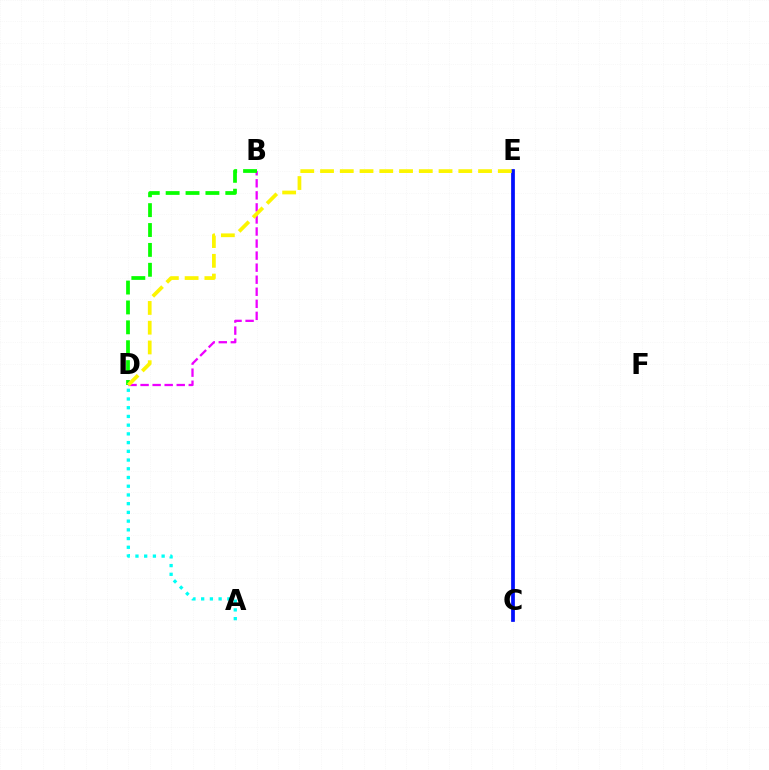{('B', 'D'): [{'color': '#ee00ff', 'line_style': 'dashed', 'thickness': 1.64}, {'color': '#08ff00', 'line_style': 'dashed', 'thickness': 2.7}], ('C', 'E'): [{'color': '#ff0000', 'line_style': 'solid', 'thickness': 1.68}, {'color': '#0010ff', 'line_style': 'solid', 'thickness': 2.67}], ('A', 'D'): [{'color': '#00fff6', 'line_style': 'dotted', 'thickness': 2.37}], ('D', 'E'): [{'color': '#fcf500', 'line_style': 'dashed', 'thickness': 2.68}]}